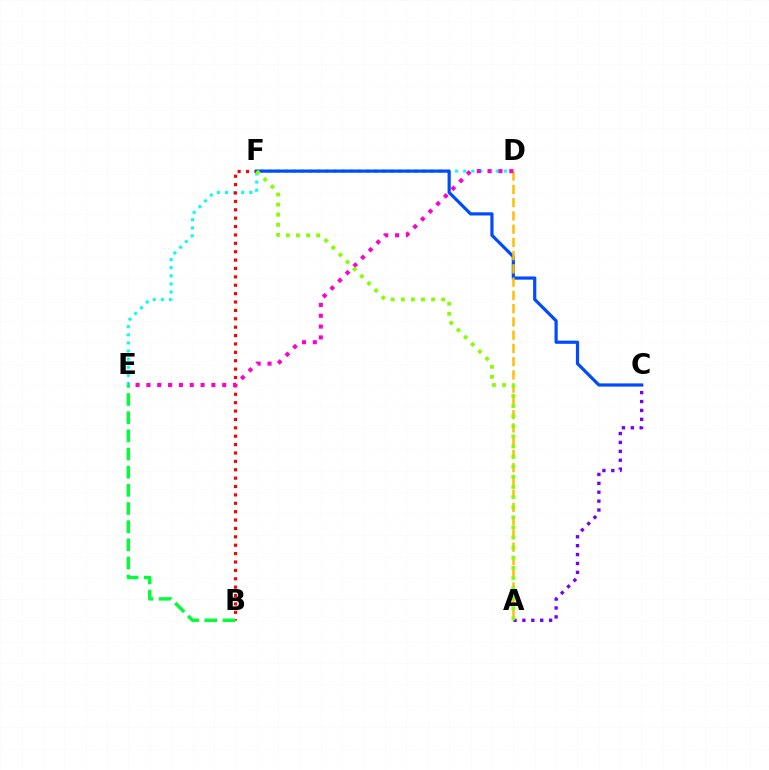{('D', 'E'): [{'color': '#00fff6', 'line_style': 'dotted', 'thickness': 2.2}, {'color': '#ff00cf', 'line_style': 'dotted', 'thickness': 2.94}], ('B', 'F'): [{'color': '#ff0000', 'line_style': 'dotted', 'thickness': 2.28}], ('C', 'F'): [{'color': '#004bff', 'line_style': 'solid', 'thickness': 2.3}], ('A', 'C'): [{'color': '#7200ff', 'line_style': 'dotted', 'thickness': 2.42}], ('A', 'D'): [{'color': '#ffbd00', 'line_style': 'dashed', 'thickness': 1.8}], ('A', 'F'): [{'color': '#84ff00', 'line_style': 'dotted', 'thickness': 2.75}], ('B', 'E'): [{'color': '#00ff39', 'line_style': 'dashed', 'thickness': 2.47}]}